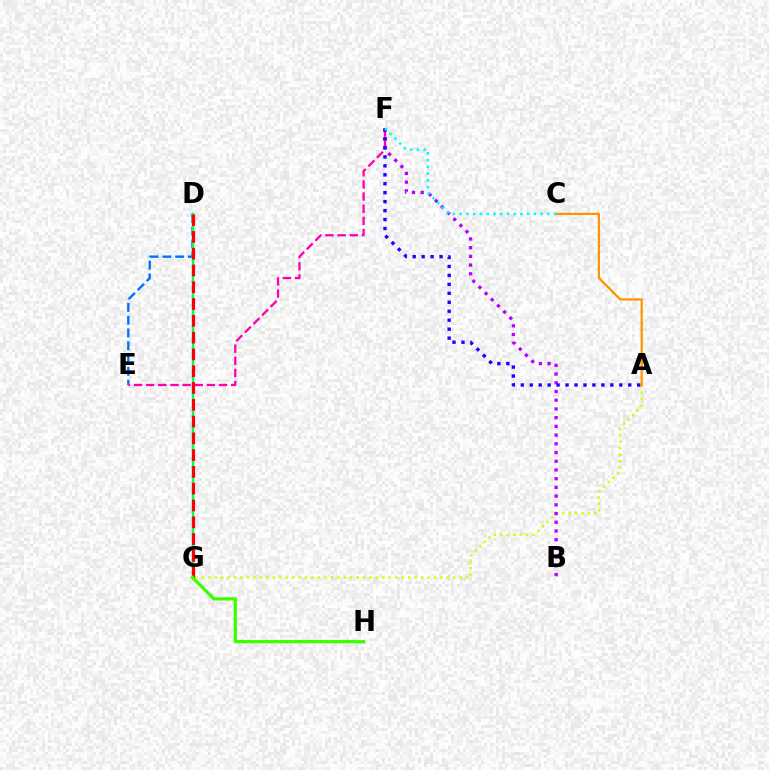{('A', 'G'): [{'color': '#d1ff00', 'line_style': 'dotted', 'thickness': 1.75}], ('D', 'E'): [{'color': '#0074ff', 'line_style': 'dashed', 'thickness': 1.74}], ('E', 'F'): [{'color': '#ff00ac', 'line_style': 'dashed', 'thickness': 1.65}], ('B', 'F'): [{'color': '#b900ff', 'line_style': 'dotted', 'thickness': 2.37}], ('A', 'F'): [{'color': '#2500ff', 'line_style': 'dotted', 'thickness': 2.43}], ('A', 'C'): [{'color': '#ff9400', 'line_style': 'solid', 'thickness': 1.62}], ('D', 'G'): [{'color': '#00ff5c', 'line_style': 'solid', 'thickness': 1.76}, {'color': '#ff0000', 'line_style': 'dashed', 'thickness': 2.28}], ('G', 'H'): [{'color': '#3dff00', 'line_style': 'solid', 'thickness': 2.36}], ('C', 'F'): [{'color': '#00fff6', 'line_style': 'dotted', 'thickness': 1.83}]}